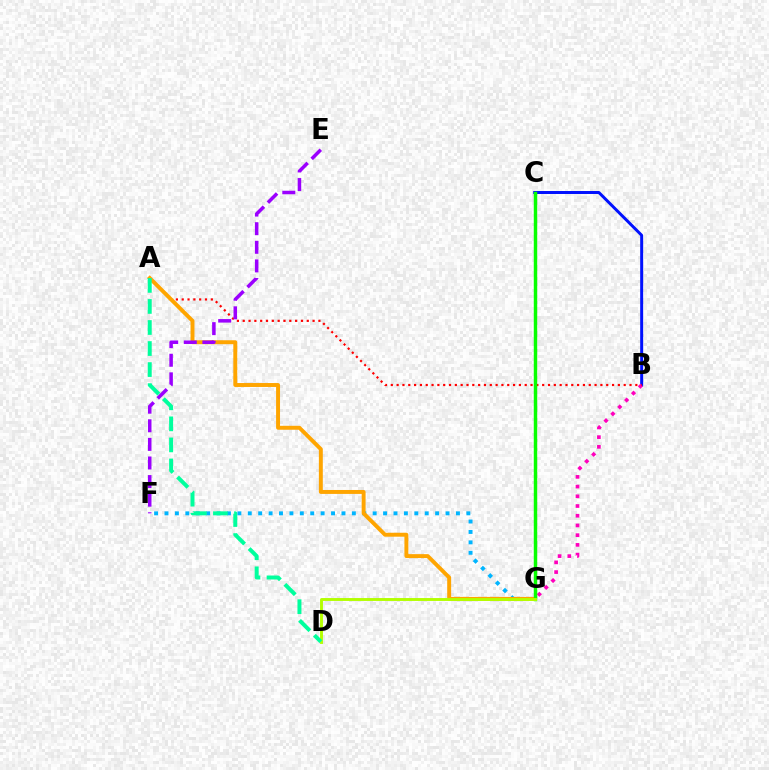{('B', 'C'): [{'color': '#0010ff', 'line_style': 'solid', 'thickness': 2.14}], ('B', 'G'): [{'color': '#ff00bd', 'line_style': 'dotted', 'thickness': 2.64}], ('F', 'G'): [{'color': '#00b5ff', 'line_style': 'dotted', 'thickness': 2.83}], ('A', 'B'): [{'color': '#ff0000', 'line_style': 'dotted', 'thickness': 1.58}], ('A', 'G'): [{'color': '#ffa500', 'line_style': 'solid', 'thickness': 2.83}], ('C', 'G'): [{'color': '#08ff00', 'line_style': 'solid', 'thickness': 2.49}], ('D', 'G'): [{'color': '#b3ff00', 'line_style': 'solid', 'thickness': 2.09}], ('E', 'F'): [{'color': '#9b00ff', 'line_style': 'dashed', 'thickness': 2.53}], ('A', 'D'): [{'color': '#00ff9d', 'line_style': 'dashed', 'thickness': 2.86}]}